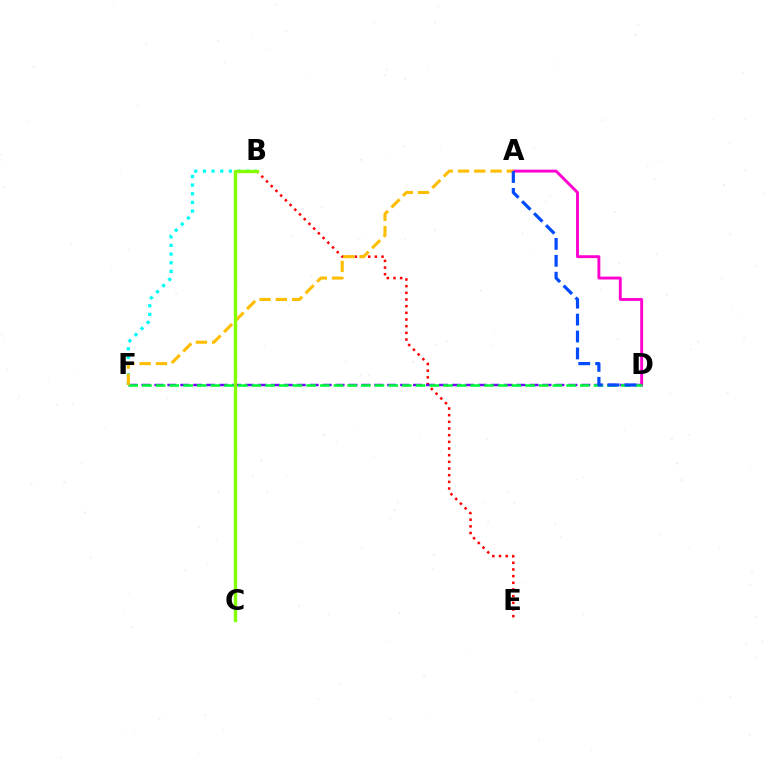{('A', 'D'): [{'color': '#ff00cf', 'line_style': 'solid', 'thickness': 2.08}, {'color': '#004bff', 'line_style': 'dashed', 'thickness': 2.3}], ('B', 'E'): [{'color': '#ff0000', 'line_style': 'dotted', 'thickness': 1.81}], ('D', 'F'): [{'color': '#7200ff', 'line_style': 'dashed', 'thickness': 1.76}, {'color': '#00ff39', 'line_style': 'dashed', 'thickness': 1.86}], ('B', 'F'): [{'color': '#00fff6', 'line_style': 'dotted', 'thickness': 2.35}], ('A', 'F'): [{'color': '#ffbd00', 'line_style': 'dashed', 'thickness': 2.21}], ('B', 'C'): [{'color': '#84ff00', 'line_style': 'solid', 'thickness': 2.42}]}